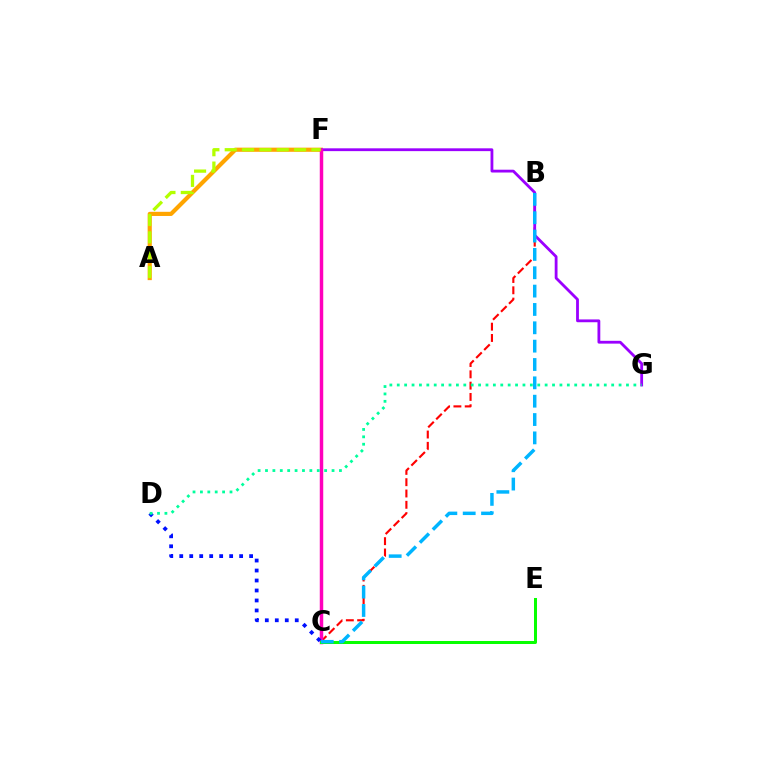{('B', 'C'): [{'color': '#ff0000', 'line_style': 'dashed', 'thickness': 1.54}, {'color': '#00b5ff', 'line_style': 'dashed', 'thickness': 2.49}], ('A', 'F'): [{'color': '#ffa500', 'line_style': 'solid', 'thickness': 2.99}, {'color': '#b3ff00', 'line_style': 'dashed', 'thickness': 2.36}], ('F', 'G'): [{'color': '#9b00ff', 'line_style': 'solid', 'thickness': 2.02}], ('C', 'F'): [{'color': '#ff00bd', 'line_style': 'solid', 'thickness': 2.5}], ('C', 'D'): [{'color': '#0010ff', 'line_style': 'dotted', 'thickness': 2.71}], ('C', 'E'): [{'color': '#08ff00', 'line_style': 'solid', 'thickness': 2.16}], ('D', 'G'): [{'color': '#00ff9d', 'line_style': 'dotted', 'thickness': 2.01}]}